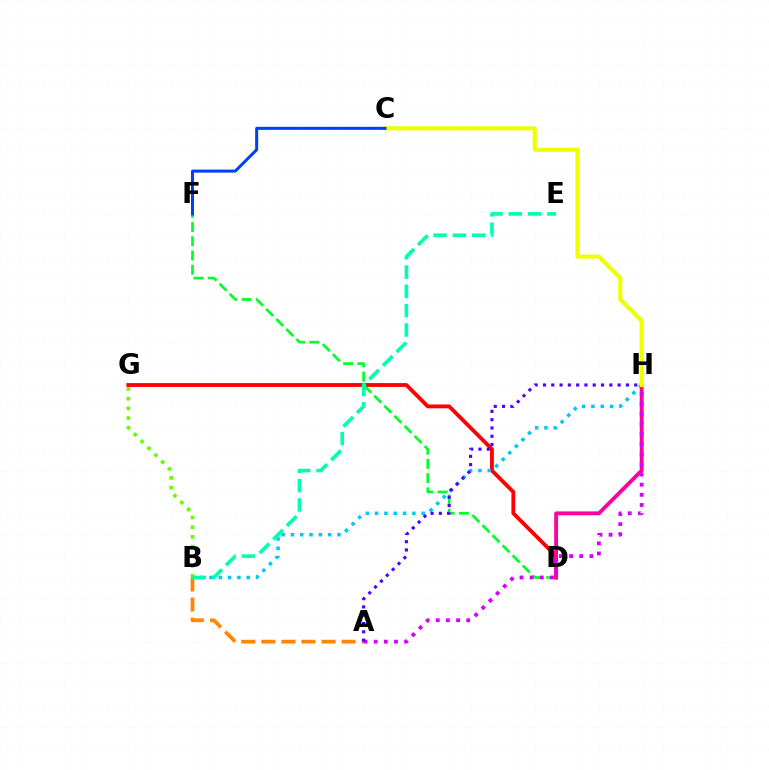{('A', 'B'): [{'color': '#ff8800', 'line_style': 'dashed', 'thickness': 2.73}], ('D', 'G'): [{'color': '#ff0000', 'line_style': 'solid', 'thickness': 2.76}], ('D', 'F'): [{'color': '#00ff27', 'line_style': 'dashed', 'thickness': 1.93}], ('B', 'H'): [{'color': '#00c7ff', 'line_style': 'dotted', 'thickness': 2.53}], ('D', 'H'): [{'color': '#ff00a0', 'line_style': 'solid', 'thickness': 2.78}], ('B', 'G'): [{'color': '#66ff00', 'line_style': 'dotted', 'thickness': 2.63}], ('B', 'E'): [{'color': '#00ffaf', 'line_style': 'dashed', 'thickness': 2.62}], ('A', 'H'): [{'color': '#d600ff', 'line_style': 'dotted', 'thickness': 2.76}, {'color': '#4f00ff', 'line_style': 'dotted', 'thickness': 2.25}], ('C', 'H'): [{'color': '#eeff00', 'line_style': 'solid', 'thickness': 2.96}], ('C', 'F'): [{'color': '#003fff', 'line_style': 'solid', 'thickness': 2.17}]}